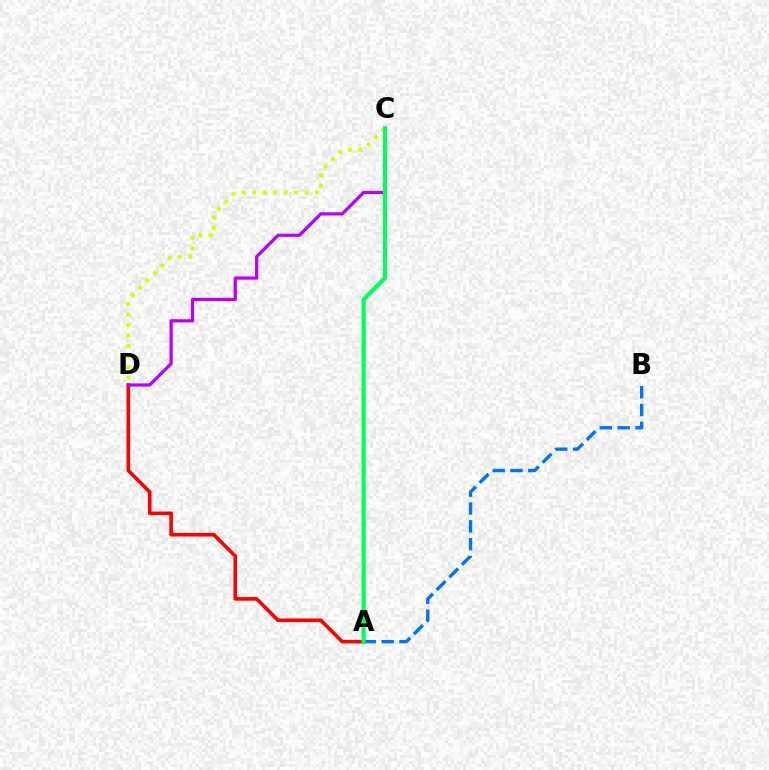{('A', 'B'): [{'color': '#0074ff', 'line_style': 'dashed', 'thickness': 2.42}], ('A', 'D'): [{'color': '#ff0000', 'line_style': 'solid', 'thickness': 2.6}], ('C', 'D'): [{'color': '#d1ff00', 'line_style': 'dotted', 'thickness': 2.85}, {'color': '#b900ff', 'line_style': 'solid', 'thickness': 2.32}], ('A', 'C'): [{'color': '#00ff5c', 'line_style': 'solid', 'thickness': 2.98}]}